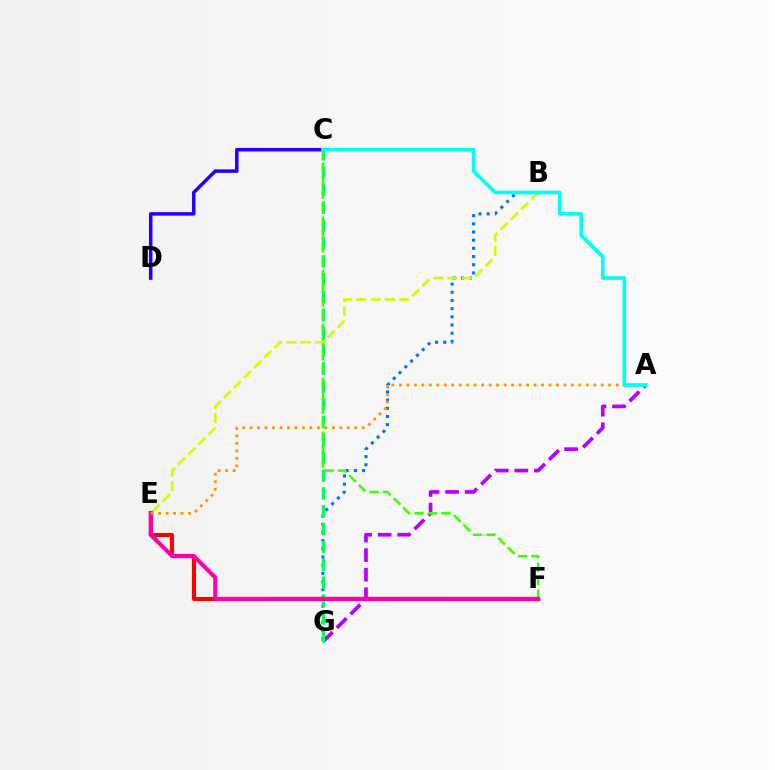{('B', 'G'): [{'color': '#0074ff', 'line_style': 'dotted', 'thickness': 2.22}], ('A', 'G'): [{'color': '#b900ff', 'line_style': 'dashed', 'thickness': 2.65}], ('C', 'G'): [{'color': '#00ff5c', 'line_style': 'dashed', 'thickness': 2.43}], ('C', 'D'): [{'color': '#2500ff', 'line_style': 'solid', 'thickness': 2.53}], ('C', 'F'): [{'color': '#3dff00', 'line_style': 'dashed', 'thickness': 1.83}], ('E', 'F'): [{'color': '#ff0000', 'line_style': 'solid', 'thickness': 2.96}, {'color': '#ff00ac', 'line_style': 'solid', 'thickness': 2.95}], ('B', 'E'): [{'color': '#d1ff00', 'line_style': 'dashed', 'thickness': 1.94}], ('A', 'E'): [{'color': '#ff9400', 'line_style': 'dotted', 'thickness': 2.03}], ('A', 'C'): [{'color': '#00fff6', 'line_style': 'solid', 'thickness': 2.65}]}